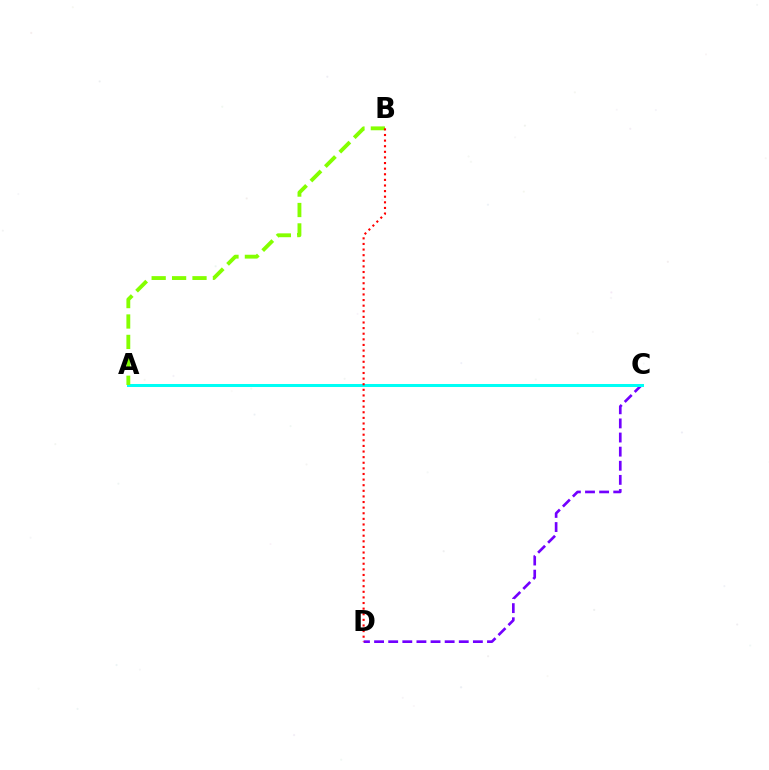{('C', 'D'): [{'color': '#7200ff', 'line_style': 'dashed', 'thickness': 1.92}], ('A', 'C'): [{'color': '#00fff6', 'line_style': 'solid', 'thickness': 2.17}], ('A', 'B'): [{'color': '#84ff00', 'line_style': 'dashed', 'thickness': 2.77}], ('B', 'D'): [{'color': '#ff0000', 'line_style': 'dotted', 'thickness': 1.52}]}